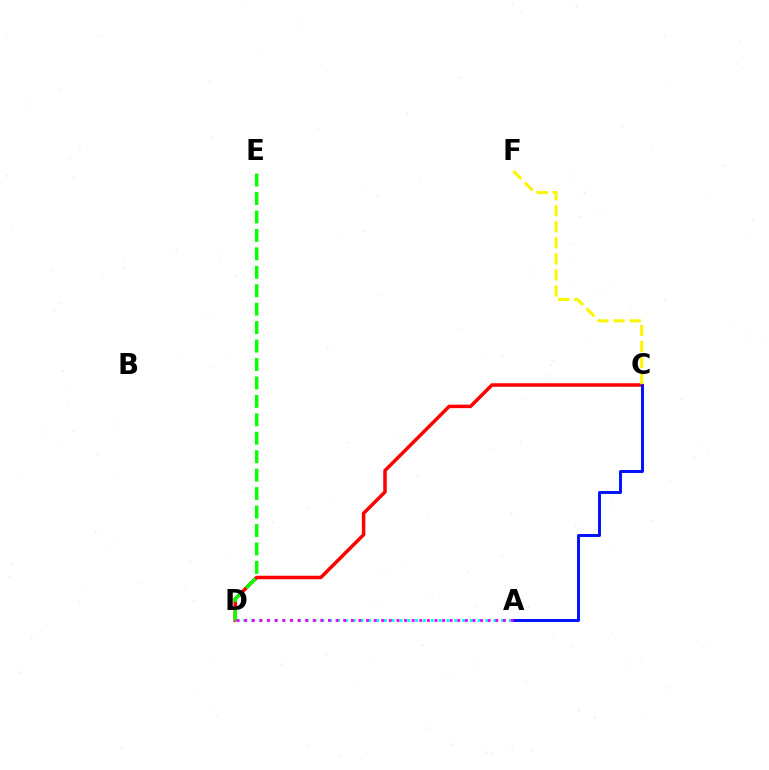{('C', 'D'): [{'color': '#ff0000', 'line_style': 'solid', 'thickness': 2.52}], ('A', 'C'): [{'color': '#0010ff', 'line_style': 'solid', 'thickness': 2.11}], ('A', 'D'): [{'color': '#00fff6', 'line_style': 'dotted', 'thickness': 2.12}, {'color': '#ee00ff', 'line_style': 'dotted', 'thickness': 2.07}], ('D', 'E'): [{'color': '#08ff00', 'line_style': 'dashed', 'thickness': 2.51}], ('C', 'F'): [{'color': '#fcf500', 'line_style': 'dashed', 'thickness': 2.18}]}